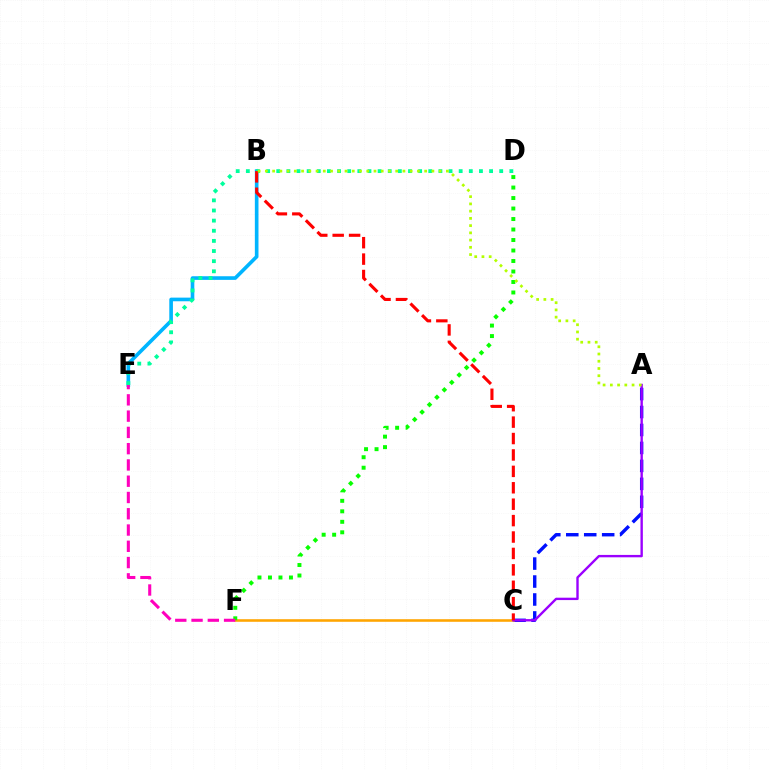{('A', 'C'): [{'color': '#0010ff', 'line_style': 'dashed', 'thickness': 2.44}, {'color': '#9b00ff', 'line_style': 'solid', 'thickness': 1.71}], ('B', 'E'): [{'color': '#00b5ff', 'line_style': 'solid', 'thickness': 2.62}], ('C', 'F'): [{'color': '#ffa500', 'line_style': 'solid', 'thickness': 1.85}], ('D', 'E'): [{'color': '#00ff9d', 'line_style': 'dotted', 'thickness': 2.75}], ('B', 'C'): [{'color': '#ff0000', 'line_style': 'dashed', 'thickness': 2.23}], ('D', 'F'): [{'color': '#08ff00', 'line_style': 'dotted', 'thickness': 2.85}], ('E', 'F'): [{'color': '#ff00bd', 'line_style': 'dashed', 'thickness': 2.21}], ('A', 'B'): [{'color': '#b3ff00', 'line_style': 'dotted', 'thickness': 1.97}]}